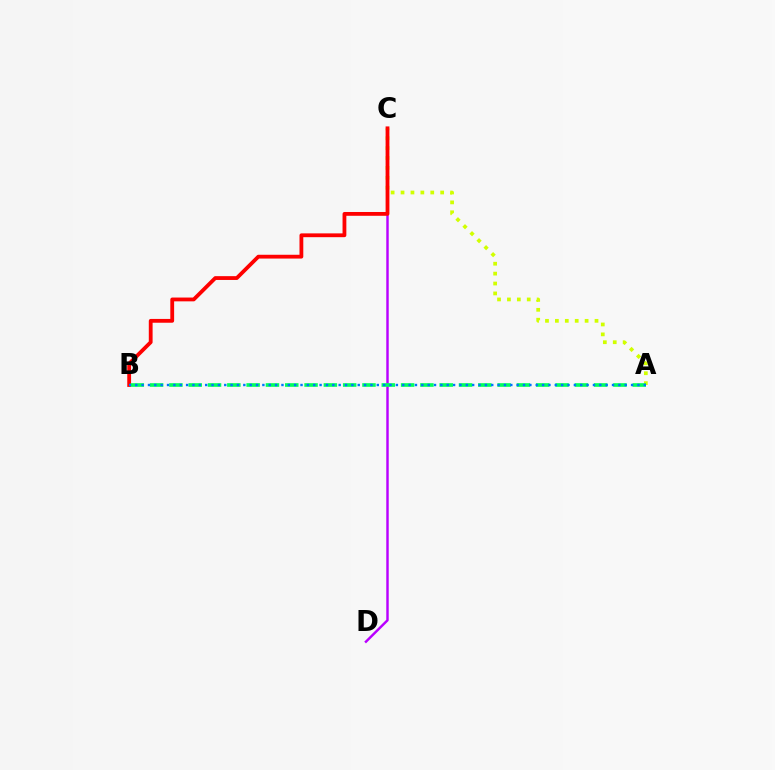{('C', 'D'): [{'color': '#b900ff', 'line_style': 'solid', 'thickness': 1.76}], ('A', 'C'): [{'color': '#d1ff00', 'line_style': 'dotted', 'thickness': 2.69}], ('B', 'C'): [{'color': '#ff0000', 'line_style': 'solid', 'thickness': 2.74}], ('A', 'B'): [{'color': '#00ff5c', 'line_style': 'dashed', 'thickness': 2.62}, {'color': '#0074ff', 'line_style': 'dotted', 'thickness': 1.73}]}